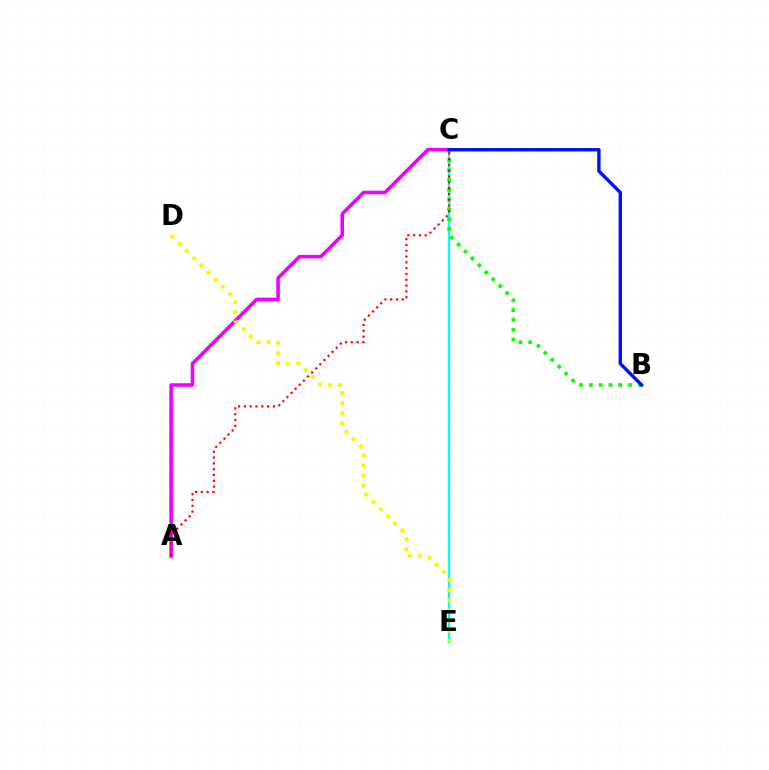{('C', 'E'): [{'color': '#00fff6', 'line_style': 'solid', 'thickness': 1.72}], ('A', 'C'): [{'color': '#ee00ff', 'line_style': 'solid', 'thickness': 2.56}, {'color': '#ff0000', 'line_style': 'dotted', 'thickness': 1.58}], ('B', 'C'): [{'color': '#08ff00', 'line_style': 'dotted', 'thickness': 2.66}, {'color': '#0010ff', 'line_style': 'solid', 'thickness': 2.43}], ('D', 'E'): [{'color': '#fcf500', 'line_style': 'dotted', 'thickness': 2.76}]}